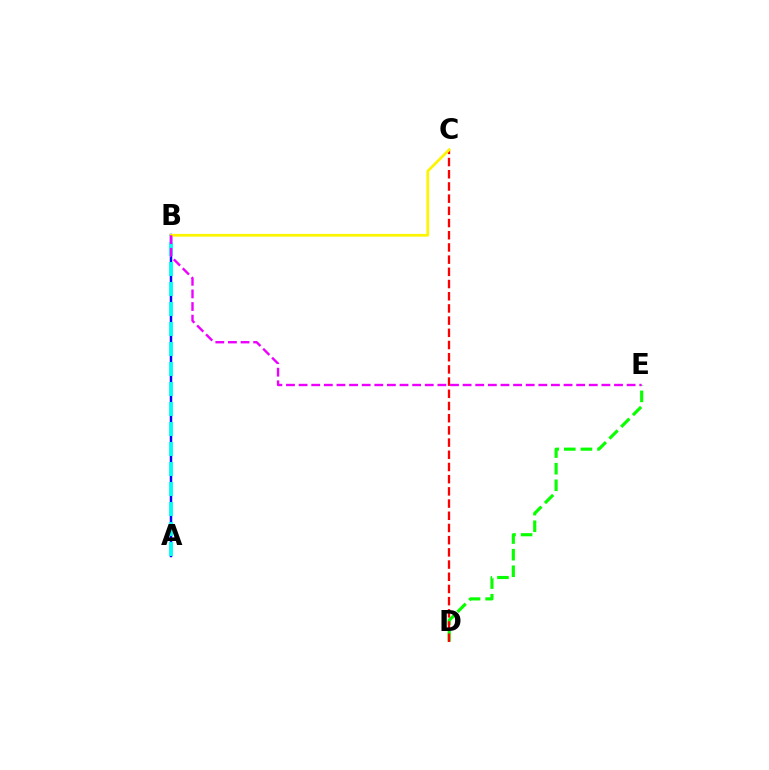{('D', 'E'): [{'color': '#08ff00', 'line_style': 'dashed', 'thickness': 2.26}], ('C', 'D'): [{'color': '#ff0000', 'line_style': 'dashed', 'thickness': 1.66}], ('A', 'B'): [{'color': '#0010ff', 'line_style': 'solid', 'thickness': 1.78}, {'color': '#00fff6', 'line_style': 'dashed', 'thickness': 2.72}], ('B', 'C'): [{'color': '#fcf500', 'line_style': 'solid', 'thickness': 1.97}], ('B', 'E'): [{'color': '#ee00ff', 'line_style': 'dashed', 'thickness': 1.71}]}